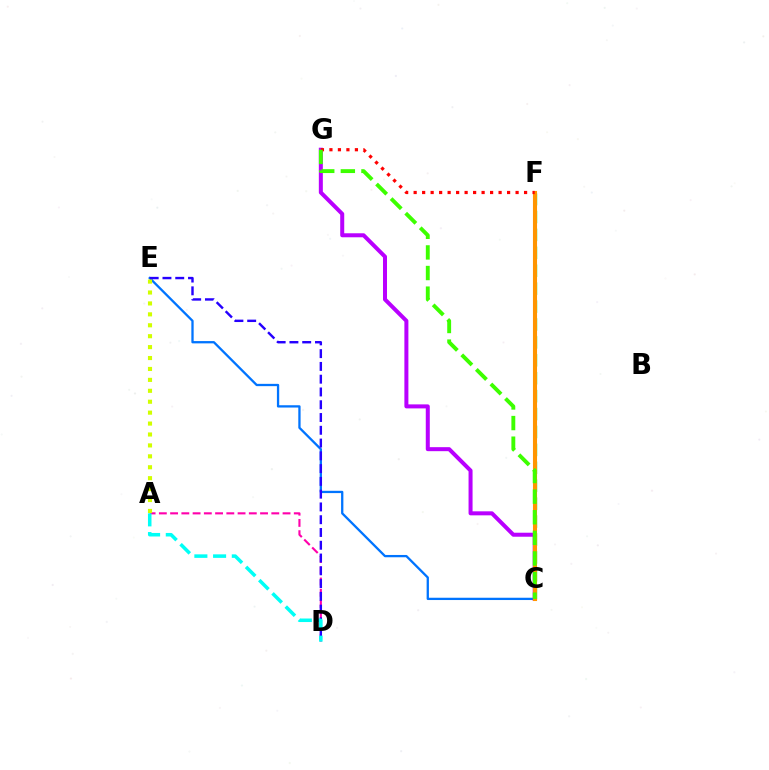{('A', 'D'): [{'color': '#ff00ac', 'line_style': 'dashed', 'thickness': 1.53}, {'color': '#00fff6', 'line_style': 'dashed', 'thickness': 2.54}], ('C', 'E'): [{'color': '#0074ff', 'line_style': 'solid', 'thickness': 1.65}], ('C', 'G'): [{'color': '#b900ff', 'line_style': 'solid', 'thickness': 2.89}, {'color': '#3dff00', 'line_style': 'dashed', 'thickness': 2.8}], ('C', 'F'): [{'color': '#00ff5c', 'line_style': 'dashed', 'thickness': 2.43}, {'color': '#ff9400', 'line_style': 'solid', 'thickness': 2.95}], ('D', 'E'): [{'color': '#2500ff', 'line_style': 'dashed', 'thickness': 1.74}], ('F', 'G'): [{'color': '#ff0000', 'line_style': 'dotted', 'thickness': 2.31}], ('A', 'E'): [{'color': '#d1ff00', 'line_style': 'dotted', 'thickness': 2.97}]}